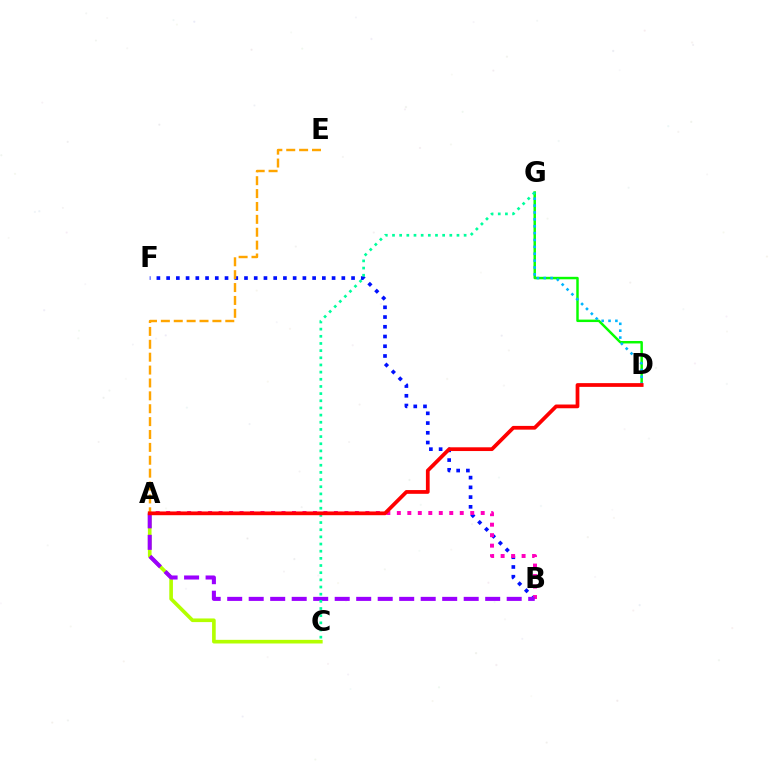{('A', 'C'): [{'color': '#b3ff00', 'line_style': 'solid', 'thickness': 2.62}], ('B', 'F'): [{'color': '#0010ff', 'line_style': 'dotted', 'thickness': 2.64}], ('A', 'B'): [{'color': '#ff00bd', 'line_style': 'dotted', 'thickness': 2.85}, {'color': '#9b00ff', 'line_style': 'dashed', 'thickness': 2.92}], ('A', 'E'): [{'color': '#ffa500', 'line_style': 'dashed', 'thickness': 1.75}], ('D', 'G'): [{'color': '#08ff00', 'line_style': 'solid', 'thickness': 1.78}, {'color': '#00b5ff', 'line_style': 'dotted', 'thickness': 1.87}], ('C', 'G'): [{'color': '#00ff9d', 'line_style': 'dotted', 'thickness': 1.95}], ('A', 'D'): [{'color': '#ff0000', 'line_style': 'solid', 'thickness': 2.69}]}